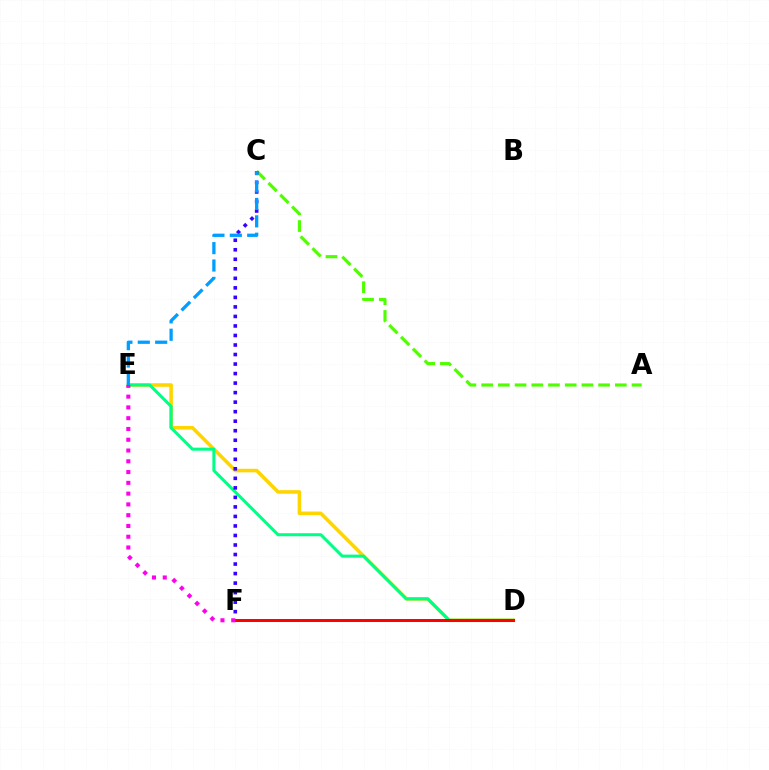{('D', 'E'): [{'color': '#ffd500', 'line_style': 'solid', 'thickness': 2.56}, {'color': '#00ff86', 'line_style': 'solid', 'thickness': 2.18}], ('A', 'C'): [{'color': '#4fff00', 'line_style': 'dashed', 'thickness': 2.27}], ('C', 'F'): [{'color': '#3700ff', 'line_style': 'dotted', 'thickness': 2.59}], ('D', 'F'): [{'color': '#ff0000', 'line_style': 'solid', 'thickness': 2.15}], ('C', 'E'): [{'color': '#009eff', 'line_style': 'dashed', 'thickness': 2.36}], ('E', 'F'): [{'color': '#ff00ed', 'line_style': 'dotted', 'thickness': 2.93}]}